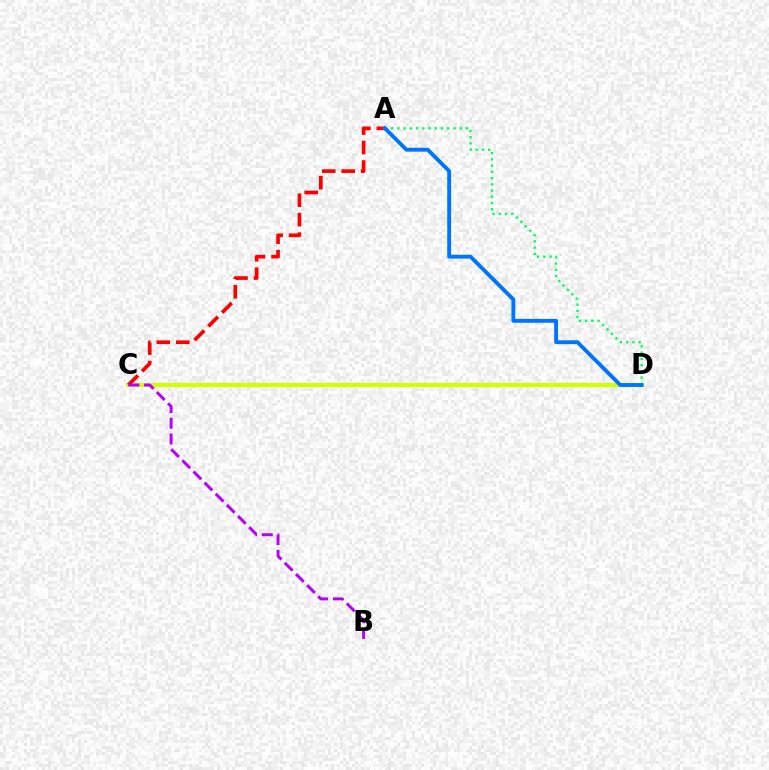{('A', 'D'): [{'color': '#00ff5c', 'line_style': 'dotted', 'thickness': 1.69}, {'color': '#0074ff', 'line_style': 'solid', 'thickness': 2.78}], ('C', 'D'): [{'color': '#d1ff00', 'line_style': 'solid', 'thickness': 2.91}], ('A', 'C'): [{'color': '#ff0000', 'line_style': 'dashed', 'thickness': 2.65}], ('B', 'C'): [{'color': '#b900ff', 'line_style': 'dashed', 'thickness': 2.14}]}